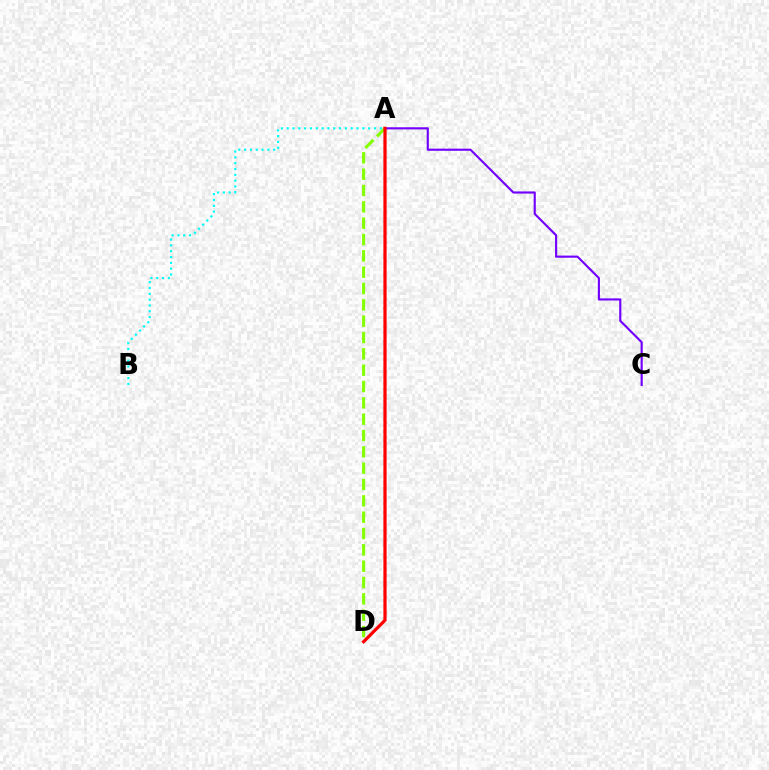{('A', 'C'): [{'color': '#7200ff', 'line_style': 'solid', 'thickness': 1.54}], ('A', 'B'): [{'color': '#00fff6', 'line_style': 'dotted', 'thickness': 1.58}], ('A', 'D'): [{'color': '#84ff00', 'line_style': 'dashed', 'thickness': 2.22}, {'color': '#ff0000', 'line_style': 'solid', 'thickness': 2.31}]}